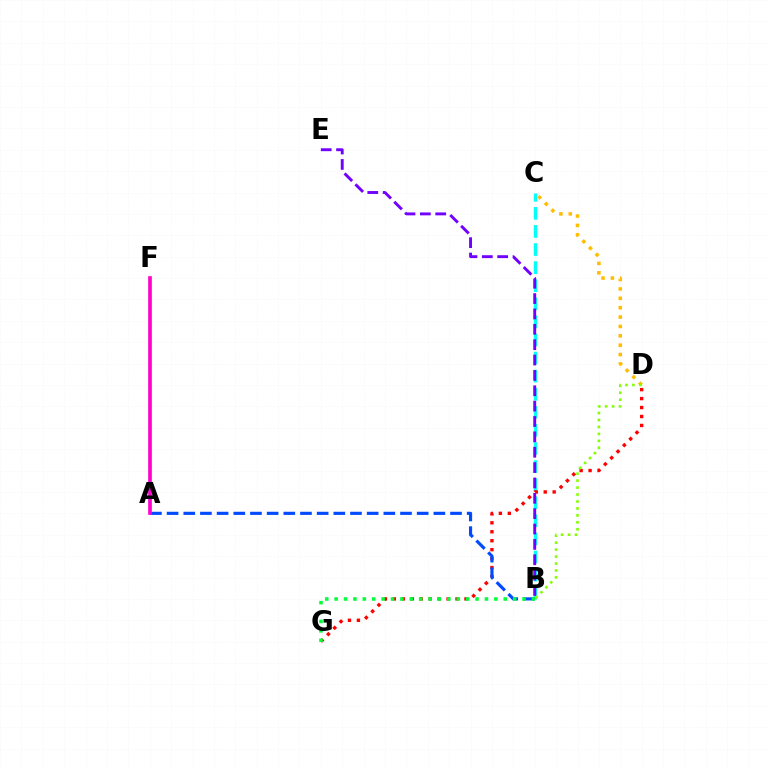{('B', 'C'): [{'color': '#00fff6', 'line_style': 'dashed', 'thickness': 2.46}], ('D', 'G'): [{'color': '#ff0000', 'line_style': 'dotted', 'thickness': 2.43}], ('C', 'D'): [{'color': '#ffbd00', 'line_style': 'dotted', 'thickness': 2.55}], ('A', 'B'): [{'color': '#004bff', 'line_style': 'dashed', 'thickness': 2.26}], ('B', 'D'): [{'color': '#84ff00', 'line_style': 'dotted', 'thickness': 1.89}], ('B', 'E'): [{'color': '#7200ff', 'line_style': 'dashed', 'thickness': 2.09}], ('A', 'F'): [{'color': '#ff00cf', 'line_style': 'solid', 'thickness': 2.63}], ('B', 'G'): [{'color': '#00ff39', 'line_style': 'dotted', 'thickness': 2.55}]}